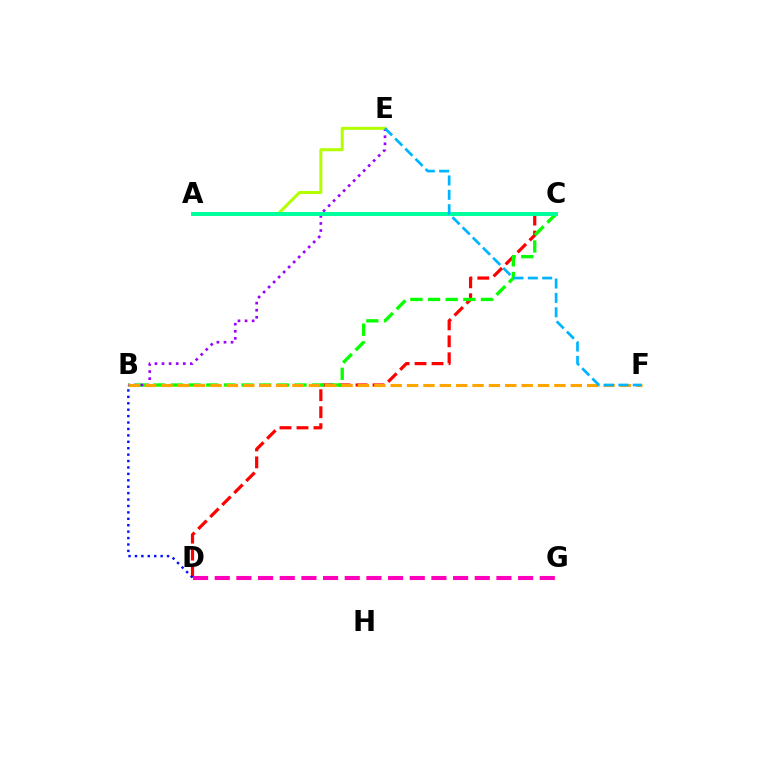{('C', 'D'): [{'color': '#ff0000', 'line_style': 'dashed', 'thickness': 2.31}], ('B', 'C'): [{'color': '#08ff00', 'line_style': 'dashed', 'thickness': 2.4}], ('B', 'E'): [{'color': '#9b00ff', 'line_style': 'dotted', 'thickness': 1.92}], ('B', 'F'): [{'color': '#ffa500', 'line_style': 'dashed', 'thickness': 2.22}], ('D', 'G'): [{'color': '#ff00bd', 'line_style': 'dashed', 'thickness': 2.94}], ('B', 'D'): [{'color': '#0010ff', 'line_style': 'dotted', 'thickness': 1.74}], ('A', 'E'): [{'color': '#b3ff00', 'line_style': 'solid', 'thickness': 2.17}], ('A', 'C'): [{'color': '#00ff9d', 'line_style': 'solid', 'thickness': 2.86}], ('E', 'F'): [{'color': '#00b5ff', 'line_style': 'dashed', 'thickness': 1.95}]}